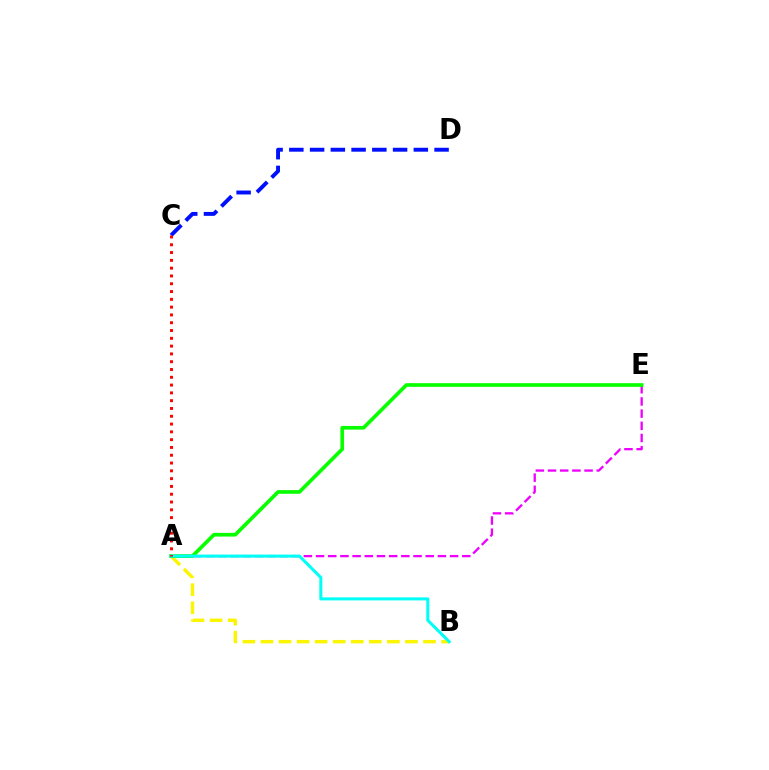{('A', 'B'): [{'color': '#fcf500', 'line_style': 'dashed', 'thickness': 2.45}, {'color': '#00fff6', 'line_style': 'solid', 'thickness': 2.18}], ('A', 'E'): [{'color': '#ee00ff', 'line_style': 'dashed', 'thickness': 1.66}, {'color': '#08ff00', 'line_style': 'solid', 'thickness': 2.64}], ('C', 'D'): [{'color': '#0010ff', 'line_style': 'dashed', 'thickness': 2.82}], ('A', 'C'): [{'color': '#ff0000', 'line_style': 'dotted', 'thickness': 2.12}]}